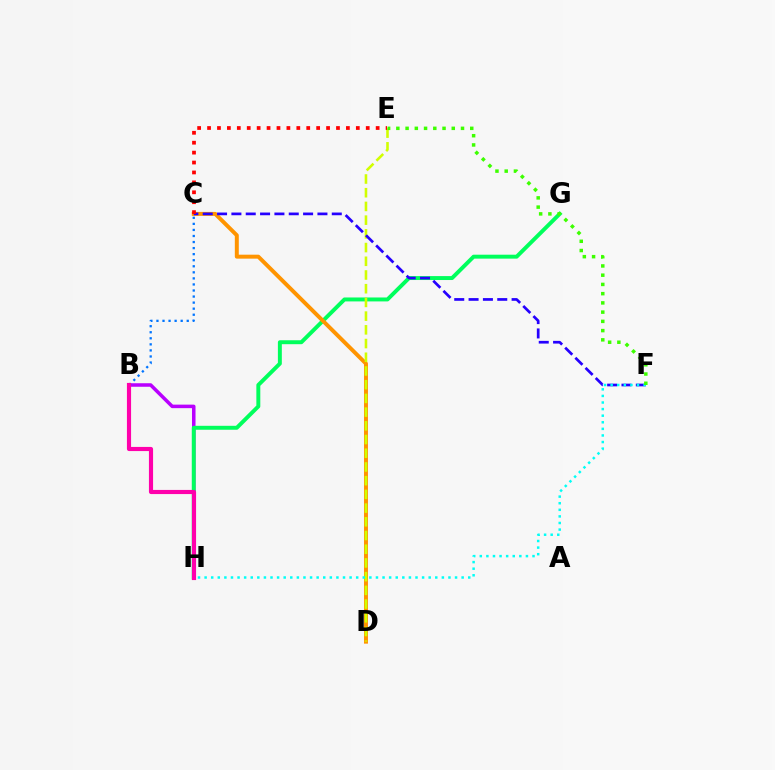{('B', 'H'): [{'color': '#b900ff', 'line_style': 'solid', 'thickness': 2.54}, {'color': '#ff00ac', 'line_style': 'solid', 'thickness': 2.98}], ('G', 'H'): [{'color': '#00ff5c', 'line_style': 'solid', 'thickness': 2.84}], ('C', 'D'): [{'color': '#ff9400', 'line_style': 'solid', 'thickness': 2.85}], ('D', 'E'): [{'color': '#d1ff00', 'line_style': 'dashed', 'thickness': 1.86}], ('C', 'F'): [{'color': '#2500ff', 'line_style': 'dashed', 'thickness': 1.95}], ('F', 'H'): [{'color': '#00fff6', 'line_style': 'dotted', 'thickness': 1.79}], ('B', 'C'): [{'color': '#0074ff', 'line_style': 'dotted', 'thickness': 1.65}], ('C', 'E'): [{'color': '#ff0000', 'line_style': 'dotted', 'thickness': 2.69}], ('E', 'F'): [{'color': '#3dff00', 'line_style': 'dotted', 'thickness': 2.51}]}